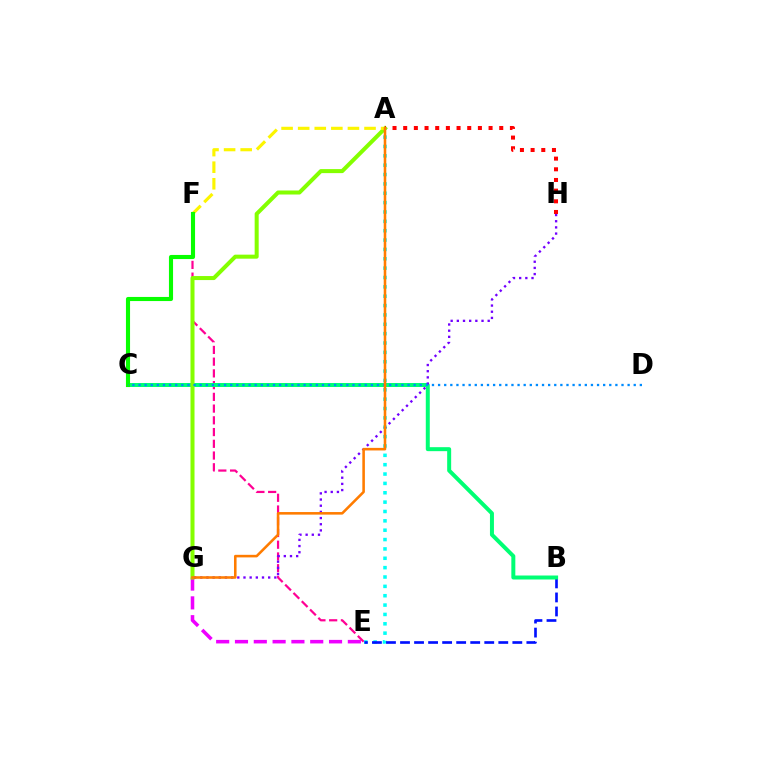{('E', 'G'): [{'color': '#ee00ff', 'line_style': 'dashed', 'thickness': 2.56}], ('E', 'F'): [{'color': '#ff0094', 'line_style': 'dashed', 'thickness': 1.59}], ('A', 'E'): [{'color': '#00fff6', 'line_style': 'dotted', 'thickness': 2.54}], ('B', 'E'): [{'color': '#0010ff', 'line_style': 'dashed', 'thickness': 1.91}], ('B', 'C'): [{'color': '#00ff74', 'line_style': 'solid', 'thickness': 2.87}], ('A', 'G'): [{'color': '#84ff00', 'line_style': 'solid', 'thickness': 2.9}, {'color': '#ff7c00', 'line_style': 'solid', 'thickness': 1.85}], ('A', 'F'): [{'color': '#fcf500', 'line_style': 'dashed', 'thickness': 2.25}], ('C', 'F'): [{'color': '#08ff00', 'line_style': 'solid', 'thickness': 2.96}], ('A', 'H'): [{'color': '#ff0000', 'line_style': 'dotted', 'thickness': 2.9}], ('G', 'H'): [{'color': '#7200ff', 'line_style': 'dotted', 'thickness': 1.68}], ('C', 'D'): [{'color': '#008cff', 'line_style': 'dotted', 'thickness': 1.66}]}